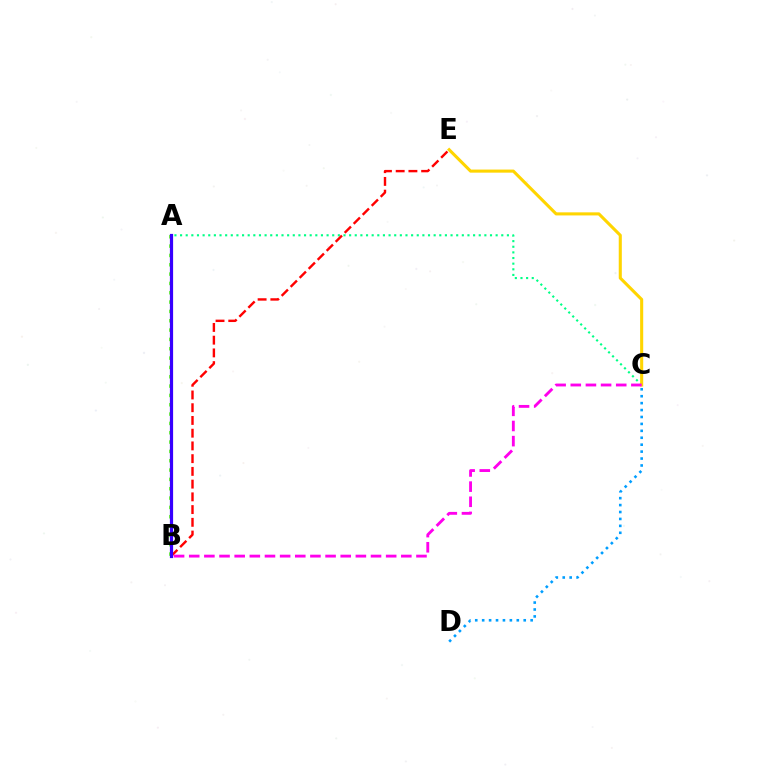{('A', 'C'): [{'color': '#00ff86', 'line_style': 'dotted', 'thickness': 1.53}], ('A', 'B'): [{'color': '#4fff00', 'line_style': 'dotted', 'thickness': 2.54}, {'color': '#3700ff', 'line_style': 'solid', 'thickness': 2.31}], ('B', 'E'): [{'color': '#ff0000', 'line_style': 'dashed', 'thickness': 1.73}], ('C', 'E'): [{'color': '#ffd500', 'line_style': 'solid', 'thickness': 2.22}], ('B', 'C'): [{'color': '#ff00ed', 'line_style': 'dashed', 'thickness': 2.06}], ('C', 'D'): [{'color': '#009eff', 'line_style': 'dotted', 'thickness': 1.88}]}